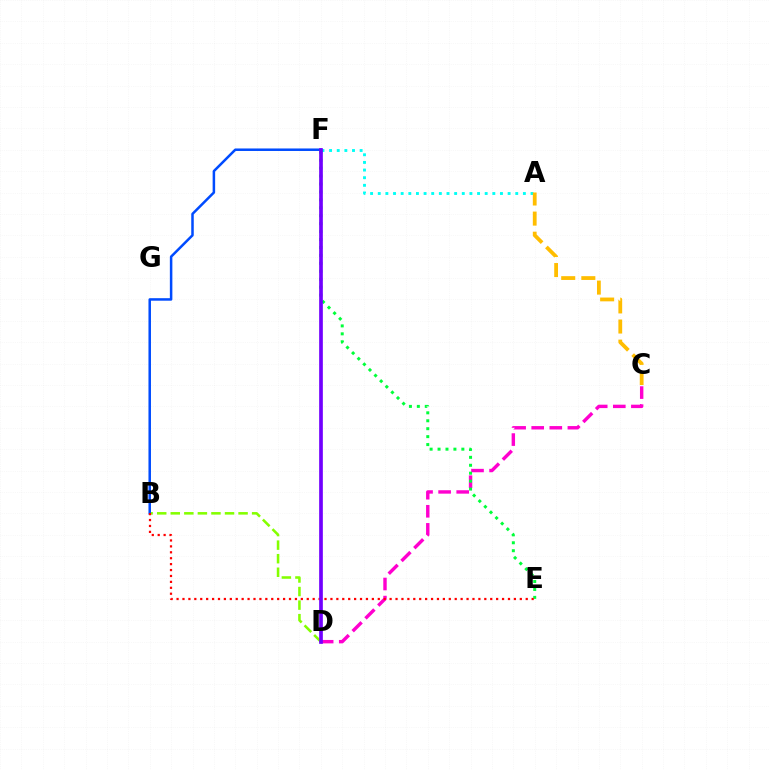{('C', 'D'): [{'color': '#ff00cf', 'line_style': 'dashed', 'thickness': 2.46}], ('A', 'F'): [{'color': '#00fff6', 'line_style': 'dotted', 'thickness': 2.08}], ('B', 'D'): [{'color': '#84ff00', 'line_style': 'dashed', 'thickness': 1.84}], ('E', 'F'): [{'color': '#00ff39', 'line_style': 'dotted', 'thickness': 2.16}], ('A', 'C'): [{'color': '#ffbd00', 'line_style': 'dashed', 'thickness': 2.73}], ('B', 'F'): [{'color': '#004bff', 'line_style': 'solid', 'thickness': 1.81}], ('B', 'E'): [{'color': '#ff0000', 'line_style': 'dotted', 'thickness': 1.61}], ('D', 'F'): [{'color': '#7200ff', 'line_style': 'solid', 'thickness': 2.66}]}